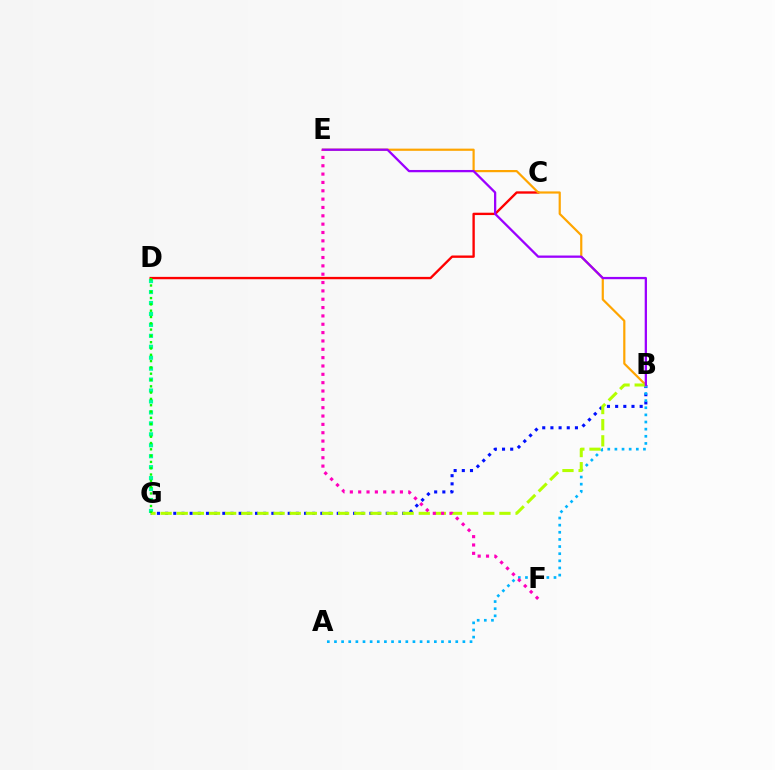{('B', 'G'): [{'color': '#0010ff', 'line_style': 'dotted', 'thickness': 2.22}, {'color': '#b3ff00', 'line_style': 'dashed', 'thickness': 2.19}], ('C', 'D'): [{'color': '#ff0000', 'line_style': 'solid', 'thickness': 1.7}], ('D', 'G'): [{'color': '#00ff9d', 'line_style': 'dotted', 'thickness': 2.97}, {'color': '#08ff00', 'line_style': 'dotted', 'thickness': 1.71}], ('B', 'E'): [{'color': '#ffa500', 'line_style': 'solid', 'thickness': 1.58}, {'color': '#9b00ff', 'line_style': 'solid', 'thickness': 1.64}], ('A', 'B'): [{'color': '#00b5ff', 'line_style': 'dotted', 'thickness': 1.94}], ('E', 'F'): [{'color': '#ff00bd', 'line_style': 'dotted', 'thickness': 2.27}]}